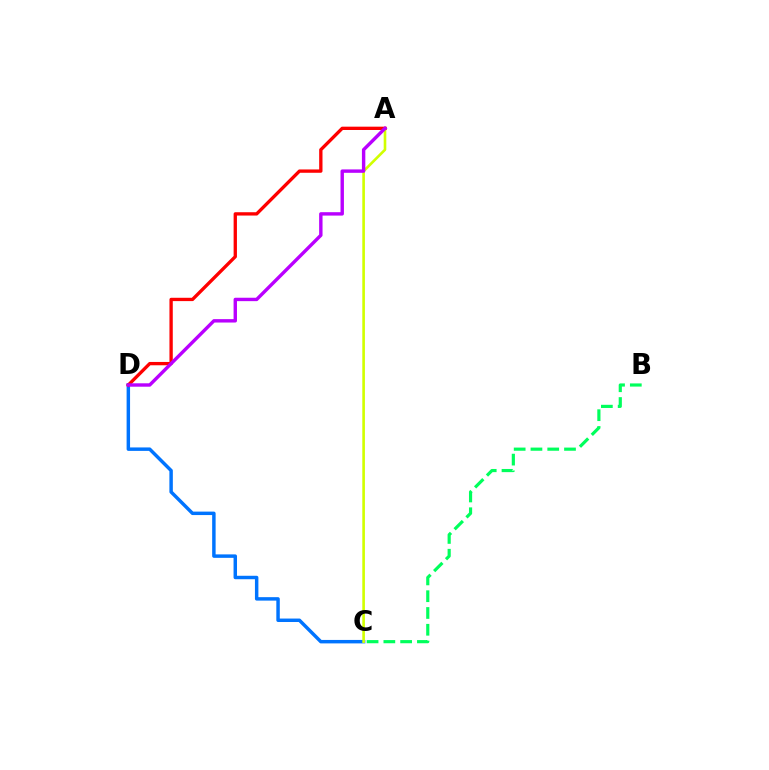{('C', 'D'): [{'color': '#0074ff', 'line_style': 'solid', 'thickness': 2.49}], ('A', 'C'): [{'color': '#d1ff00', 'line_style': 'solid', 'thickness': 1.89}], ('A', 'D'): [{'color': '#ff0000', 'line_style': 'solid', 'thickness': 2.39}, {'color': '#b900ff', 'line_style': 'solid', 'thickness': 2.45}], ('B', 'C'): [{'color': '#00ff5c', 'line_style': 'dashed', 'thickness': 2.28}]}